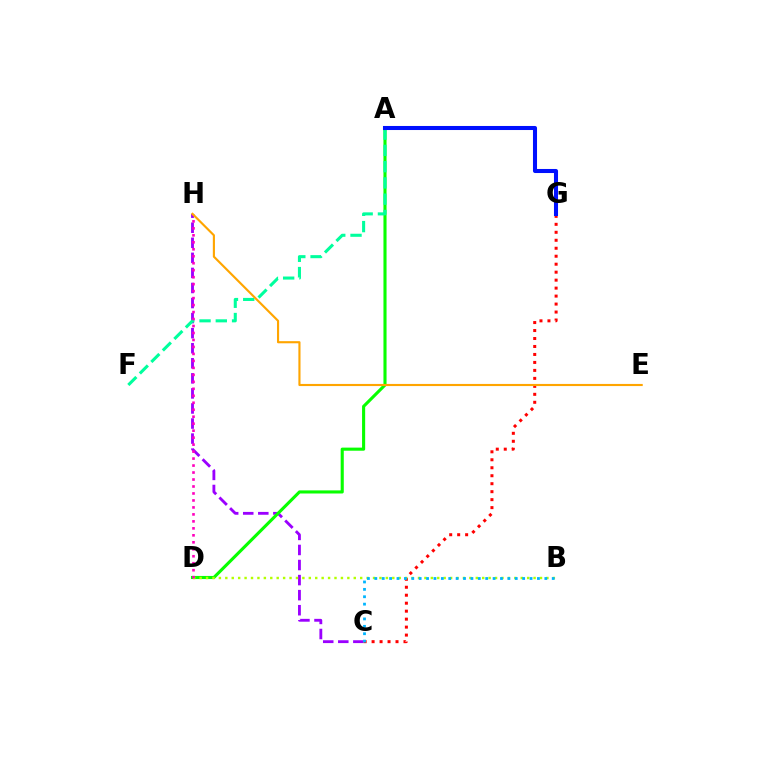{('C', 'H'): [{'color': '#9b00ff', 'line_style': 'dashed', 'thickness': 2.05}], ('A', 'D'): [{'color': '#08ff00', 'line_style': 'solid', 'thickness': 2.23}], ('A', 'F'): [{'color': '#00ff9d', 'line_style': 'dashed', 'thickness': 2.21}], ('C', 'G'): [{'color': '#ff0000', 'line_style': 'dotted', 'thickness': 2.17}], ('A', 'G'): [{'color': '#0010ff', 'line_style': 'solid', 'thickness': 2.92}], ('B', 'D'): [{'color': '#b3ff00', 'line_style': 'dotted', 'thickness': 1.74}], ('D', 'H'): [{'color': '#ff00bd', 'line_style': 'dotted', 'thickness': 1.9}], ('E', 'H'): [{'color': '#ffa500', 'line_style': 'solid', 'thickness': 1.54}], ('B', 'C'): [{'color': '#00b5ff', 'line_style': 'dotted', 'thickness': 2.01}]}